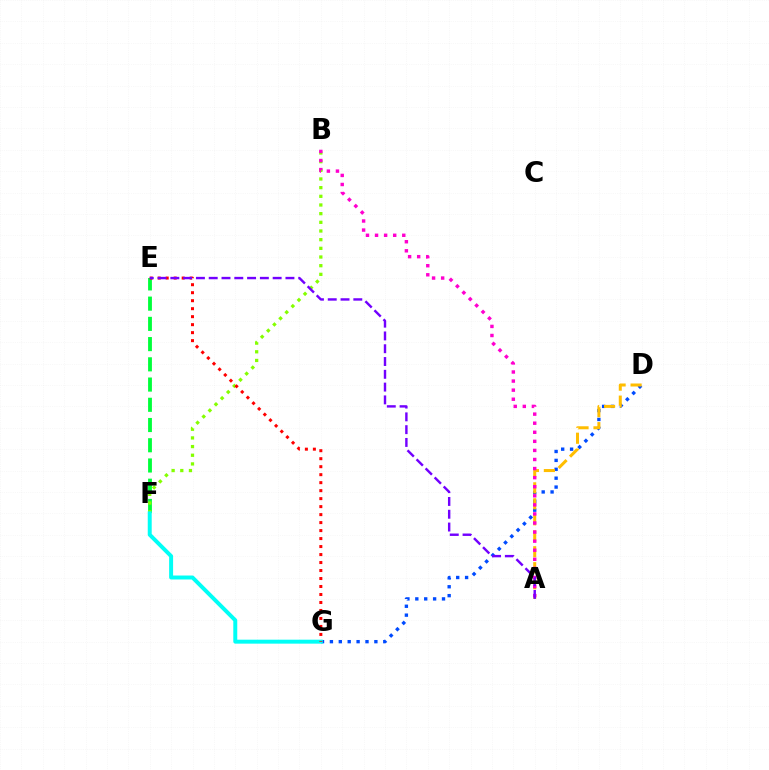{('E', 'F'): [{'color': '#00ff39', 'line_style': 'dashed', 'thickness': 2.75}], ('B', 'F'): [{'color': '#84ff00', 'line_style': 'dotted', 'thickness': 2.36}], ('D', 'G'): [{'color': '#004bff', 'line_style': 'dotted', 'thickness': 2.42}], ('A', 'D'): [{'color': '#ffbd00', 'line_style': 'dashed', 'thickness': 2.17}], ('F', 'G'): [{'color': '#00fff6', 'line_style': 'solid', 'thickness': 2.85}], ('E', 'G'): [{'color': '#ff0000', 'line_style': 'dotted', 'thickness': 2.17}], ('A', 'B'): [{'color': '#ff00cf', 'line_style': 'dotted', 'thickness': 2.47}], ('A', 'E'): [{'color': '#7200ff', 'line_style': 'dashed', 'thickness': 1.74}]}